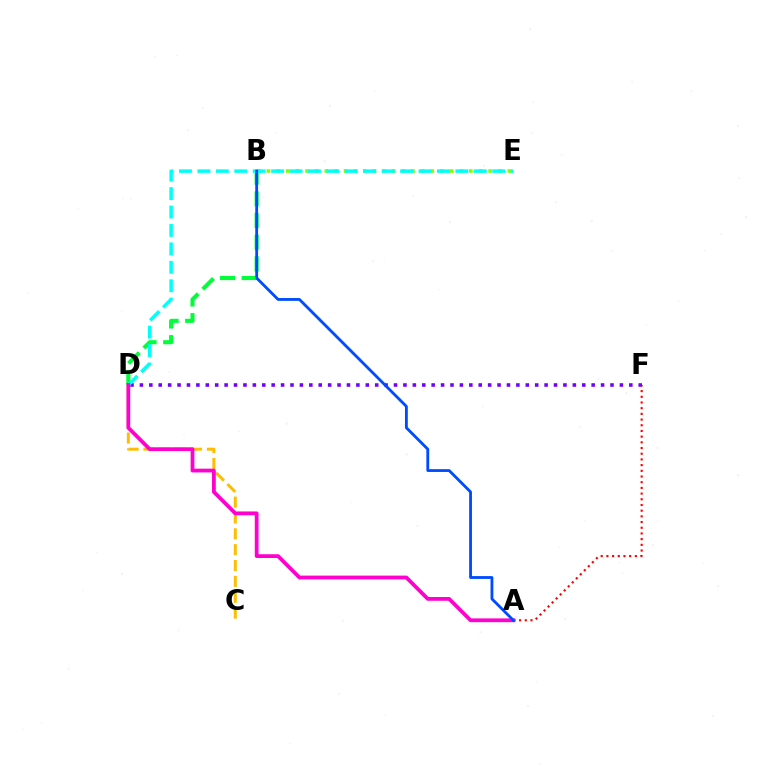{('D', 'F'): [{'color': '#7200ff', 'line_style': 'dotted', 'thickness': 2.56}], ('C', 'D'): [{'color': '#ffbd00', 'line_style': 'dashed', 'thickness': 2.15}], ('B', 'E'): [{'color': '#84ff00', 'line_style': 'dotted', 'thickness': 2.62}], ('A', 'F'): [{'color': '#ff0000', 'line_style': 'dotted', 'thickness': 1.55}], ('B', 'D'): [{'color': '#00ff39', 'line_style': 'dashed', 'thickness': 2.95}], ('D', 'E'): [{'color': '#00fff6', 'line_style': 'dashed', 'thickness': 2.5}], ('A', 'D'): [{'color': '#ff00cf', 'line_style': 'solid', 'thickness': 2.72}], ('A', 'B'): [{'color': '#004bff', 'line_style': 'solid', 'thickness': 2.03}]}